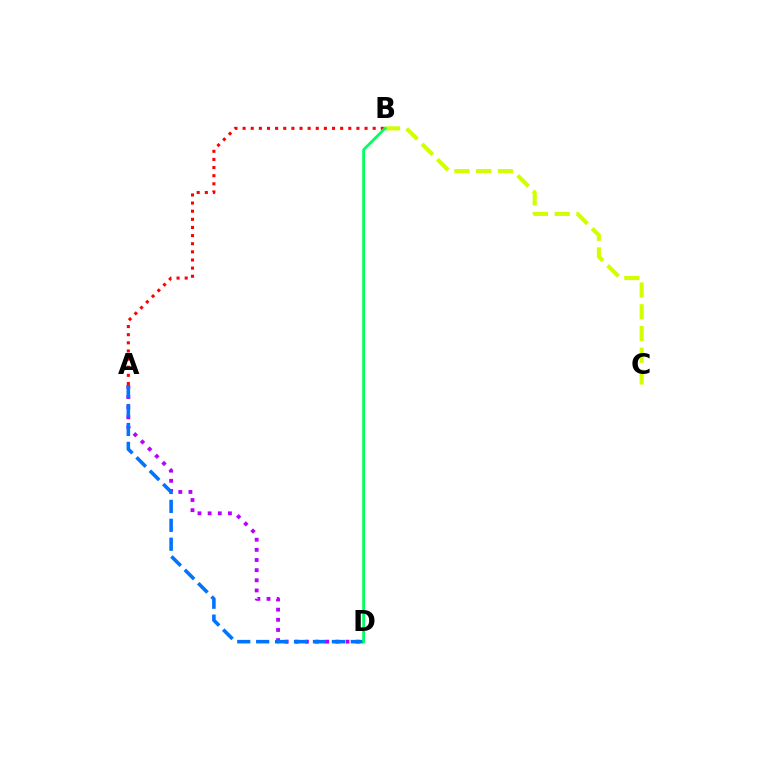{('A', 'B'): [{'color': '#ff0000', 'line_style': 'dotted', 'thickness': 2.21}], ('A', 'D'): [{'color': '#b900ff', 'line_style': 'dotted', 'thickness': 2.76}, {'color': '#0074ff', 'line_style': 'dashed', 'thickness': 2.57}], ('B', 'C'): [{'color': '#d1ff00', 'line_style': 'dashed', 'thickness': 2.96}], ('B', 'D'): [{'color': '#00ff5c', 'line_style': 'solid', 'thickness': 1.99}]}